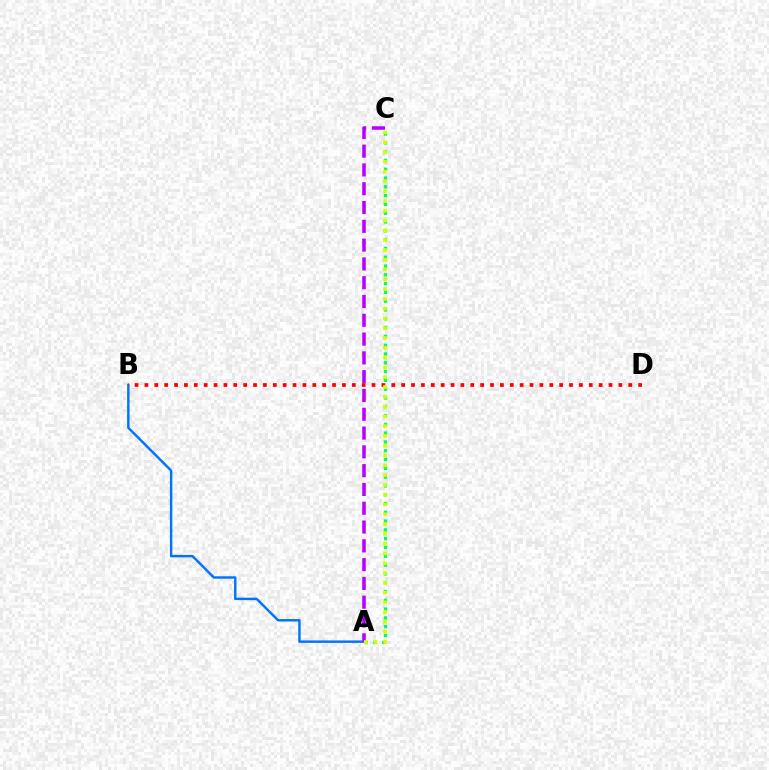{('A', 'B'): [{'color': '#0074ff', 'line_style': 'solid', 'thickness': 1.76}], ('B', 'D'): [{'color': '#ff0000', 'line_style': 'dotted', 'thickness': 2.68}], ('A', 'C'): [{'color': '#b900ff', 'line_style': 'dashed', 'thickness': 2.55}, {'color': '#00ff5c', 'line_style': 'dotted', 'thickness': 2.39}, {'color': '#d1ff00', 'line_style': 'dotted', 'thickness': 2.66}]}